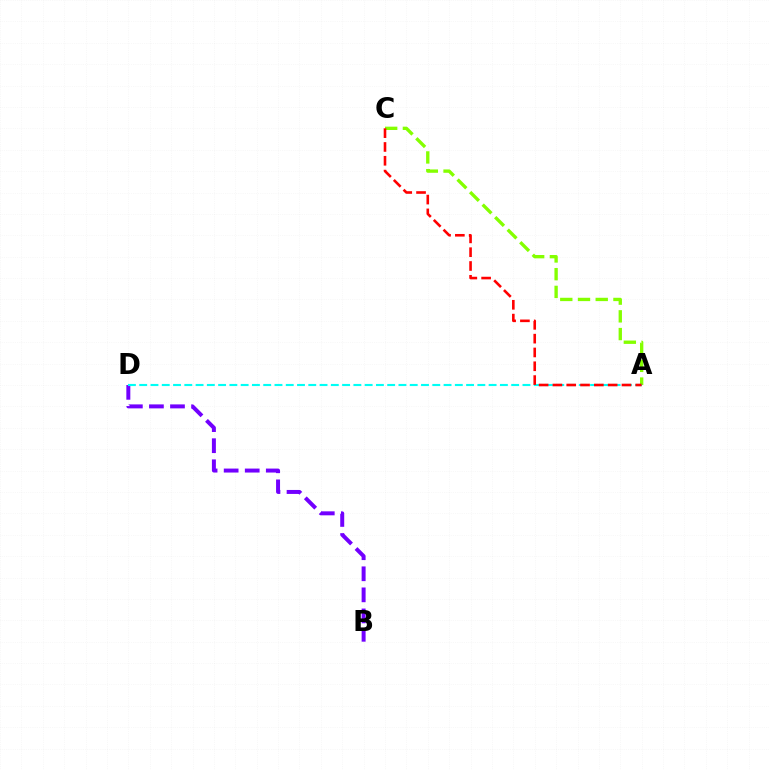{('B', 'D'): [{'color': '#7200ff', 'line_style': 'dashed', 'thickness': 2.86}], ('A', 'C'): [{'color': '#84ff00', 'line_style': 'dashed', 'thickness': 2.41}, {'color': '#ff0000', 'line_style': 'dashed', 'thickness': 1.88}], ('A', 'D'): [{'color': '#00fff6', 'line_style': 'dashed', 'thickness': 1.53}]}